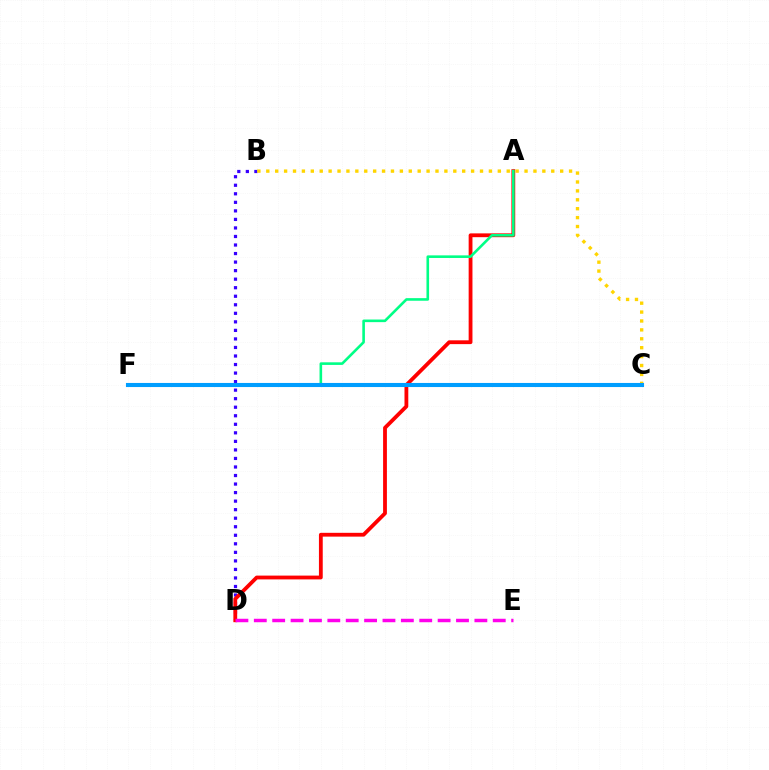{('B', 'D'): [{'color': '#3700ff', 'line_style': 'dotted', 'thickness': 2.32}], ('C', 'F'): [{'color': '#4fff00', 'line_style': 'solid', 'thickness': 1.51}, {'color': '#009eff', 'line_style': 'solid', 'thickness': 2.94}], ('A', 'D'): [{'color': '#ff0000', 'line_style': 'solid', 'thickness': 2.74}], ('D', 'E'): [{'color': '#ff00ed', 'line_style': 'dashed', 'thickness': 2.5}], ('B', 'C'): [{'color': '#ffd500', 'line_style': 'dotted', 'thickness': 2.42}], ('A', 'F'): [{'color': '#00ff86', 'line_style': 'solid', 'thickness': 1.88}]}